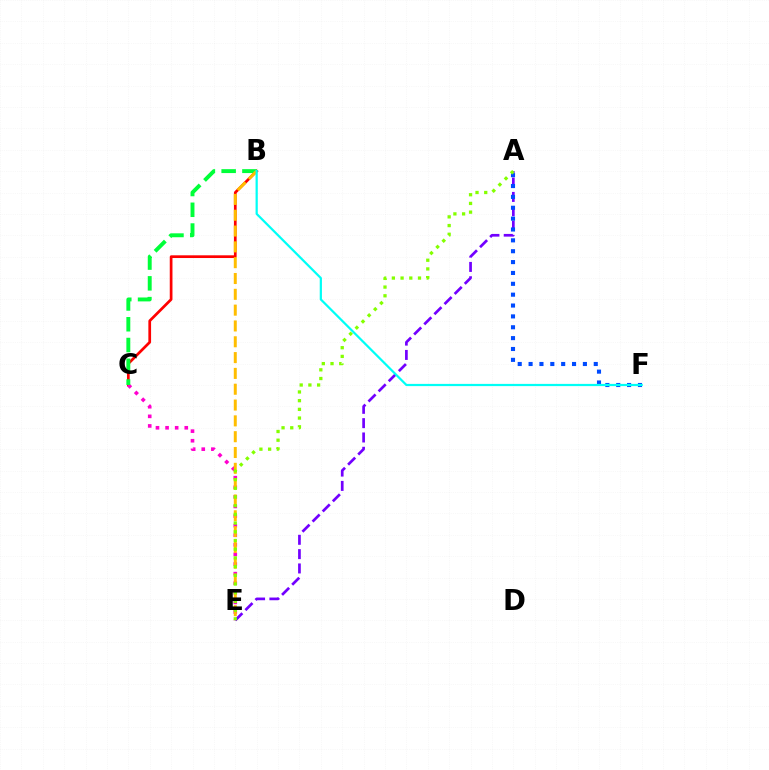{('B', 'C'): [{'color': '#ff0000', 'line_style': 'solid', 'thickness': 1.96}, {'color': '#00ff39', 'line_style': 'dashed', 'thickness': 2.82}], ('C', 'E'): [{'color': '#ff00cf', 'line_style': 'dotted', 'thickness': 2.61}], ('A', 'E'): [{'color': '#7200ff', 'line_style': 'dashed', 'thickness': 1.95}, {'color': '#84ff00', 'line_style': 'dotted', 'thickness': 2.36}], ('A', 'F'): [{'color': '#004bff', 'line_style': 'dotted', 'thickness': 2.95}], ('B', 'E'): [{'color': '#ffbd00', 'line_style': 'dashed', 'thickness': 2.15}], ('B', 'F'): [{'color': '#00fff6', 'line_style': 'solid', 'thickness': 1.6}]}